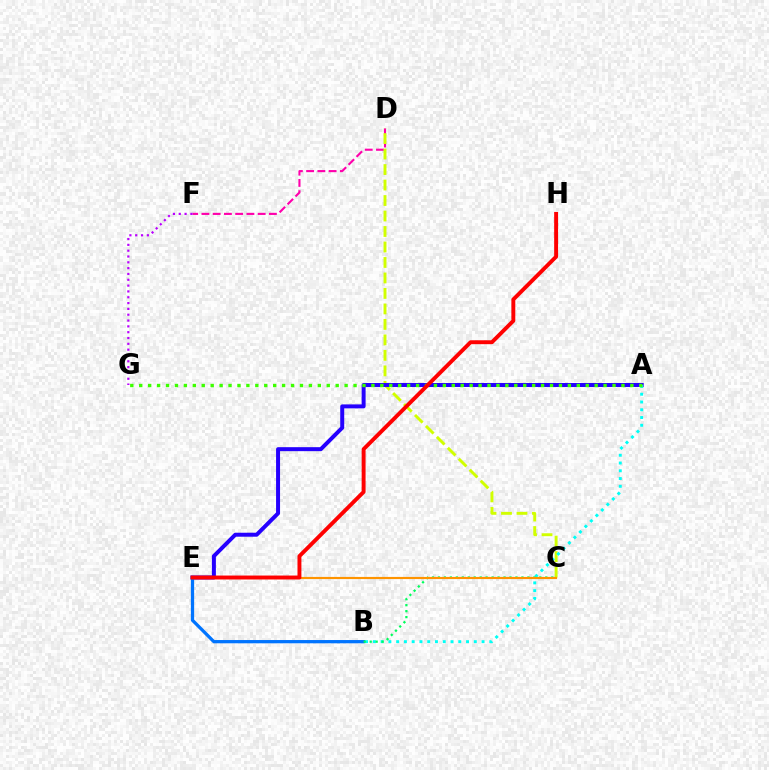{('D', 'F'): [{'color': '#ff00ac', 'line_style': 'dashed', 'thickness': 1.53}], ('C', 'D'): [{'color': '#d1ff00', 'line_style': 'dashed', 'thickness': 2.1}], ('A', 'E'): [{'color': '#2500ff', 'line_style': 'solid', 'thickness': 2.87}], ('B', 'E'): [{'color': '#0074ff', 'line_style': 'solid', 'thickness': 2.35}], ('A', 'B'): [{'color': '#00fff6', 'line_style': 'dotted', 'thickness': 2.11}], ('B', 'C'): [{'color': '#00ff5c', 'line_style': 'dotted', 'thickness': 1.62}], ('F', 'G'): [{'color': '#b900ff', 'line_style': 'dotted', 'thickness': 1.58}], ('A', 'G'): [{'color': '#3dff00', 'line_style': 'dotted', 'thickness': 2.43}], ('C', 'E'): [{'color': '#ff9400', 'line_style': 'solid', 'thickness': 1.55}], ('E', 'H'): [{'color': '#ff0000', 'line_style': 'solid', 'thickness': 2.82}]}